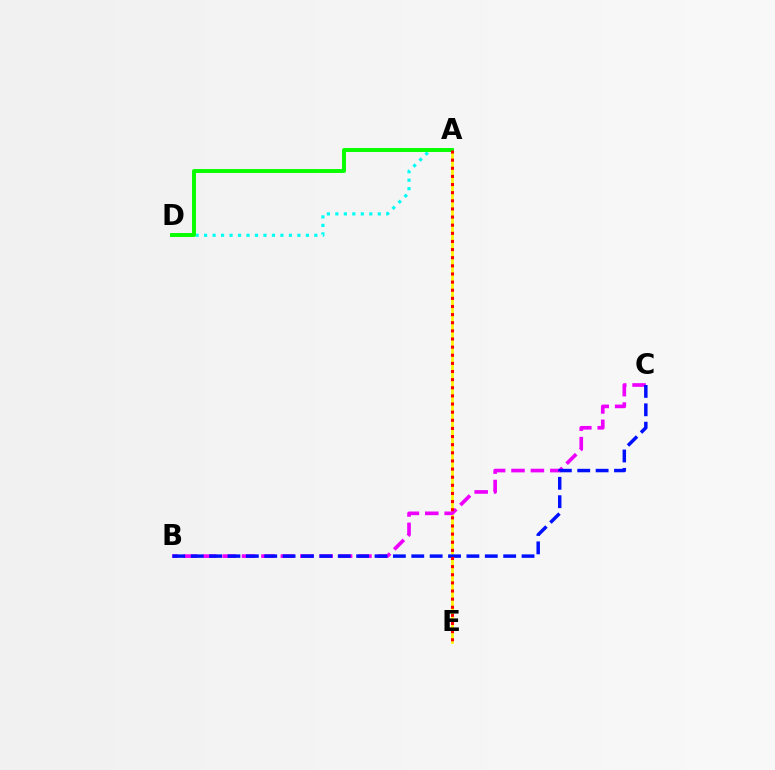{('A', 'E'): [{'color': '#fcf500', 'line_style': 'solid', 'thickness': 1.92}, {'color': '#ff0000', 'line_style': 'dotted', 'thickness': 2.21}], ('A', 'D'): [{'color': '#00fff6', 'line_style': 'dotted', 'thickness': 2.3}, {'color': '#08ff00', 'line_style': 'solid', 'thickness': 2.83}], ('B', 'C'): [{'color': '#ee00ff', 'line_style': 'dashed', 'thickness': 2.64}, {'color': '#0010ff', 'line_style': 'dashed', 'thickness': 2.5}]}